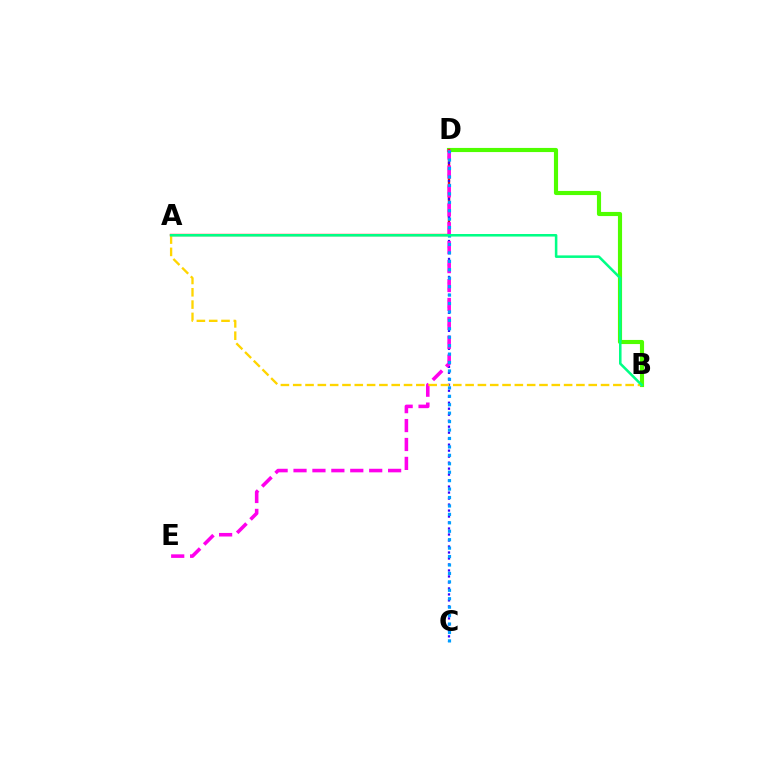{('B', 'D'): [{'color': '#4fff00', 'line_style': 'solid', 'thickness': 2.98}], ('A', 'D'): [{'color': '#ff0000', 'line_style': 'solid', 'thickness': 1.67}], ('C', 'D'): [{'color': '#3700ff', 'line_style': 'dotted', 'thickness': 1.63}, {'color': '#009eff', 'line_style': 'dotted', 'thickness': 2.29}], ('D', 'E'): [{'color': '#ff00ed', 'line_style': 'dashed', 'thickness': 2.57}], ('A', 'B'): [{'color': '#ffd500', 'line_style': 'dashed', 'thickness': 1.67}, {'color': '#00ff86', 'line_style': 'solid', 'thickness': 1.83}]}